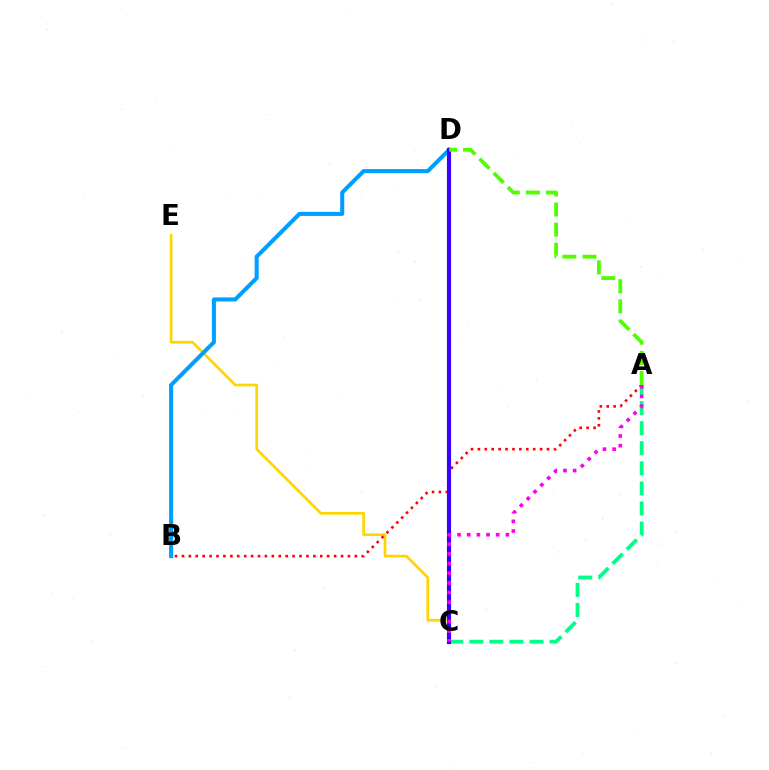{('A', 'C'): [{'color': '#00ff86', 'line_style': 'dashed', 'thickness': 2.73}, {'color': '#ff00ed', 'line_style': 'dotted', 'thickness': 2.63}], ('C', 'E'): [{'color': '#ffd500', 'line_style': 'solid', 'thickness': 1.94}], ('B', 'D'): [{'color': '#009eff', 'line_style': 'solid', 'thickness': 2.92}], ('A', 'B'): [{'color': '#ff0000', 'line_style': 'dotted', 'thickness': 1.88}], ('C', 'D'): [{'color': '#3700ff', 'line_style': 'solid', 'thickness': 2.97}], ('A', 'D'): [{'color': '#4fff00', 'line_style': 'dashed', 'thickness': 2.73}]}